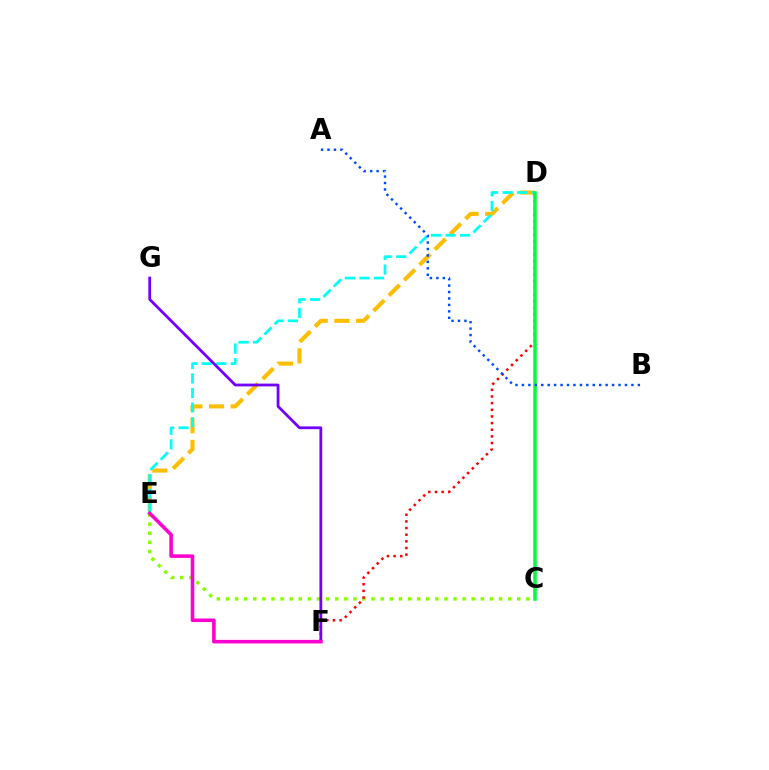{('D', 'E'): [{'color': '#ffbd00', 'line_style': 'dashed', 'thickness': 2.94}, {'color': '#00fff6', 'line_style': 'dashed', 'thickness': 1.98}], ('C', 'E'): [{'color': '#84ff00', 'line_style': 'dotted', 'thickness': 2.47}], ('D', 'F'): [{'color': '#ff0000', 'line_style': 'dotted', 'thickness': 1.81}], ('F', 'G'): [{'color': '#7200ff', 'line_style': 'solid', 'thickness': 2.0}], ('C', 'D'): [{'color': '#00ff39', 'line_style': 'solid', 'thickness': 2.54}], ('E', 'F'): [{'color': '#ff00cf', 'line_style': 'solid', 'thickness': 2.57}], ('A', 'B'): [{'color': '#004bff', 'line_style': 'dotted', 'thickness': 1.75}]}